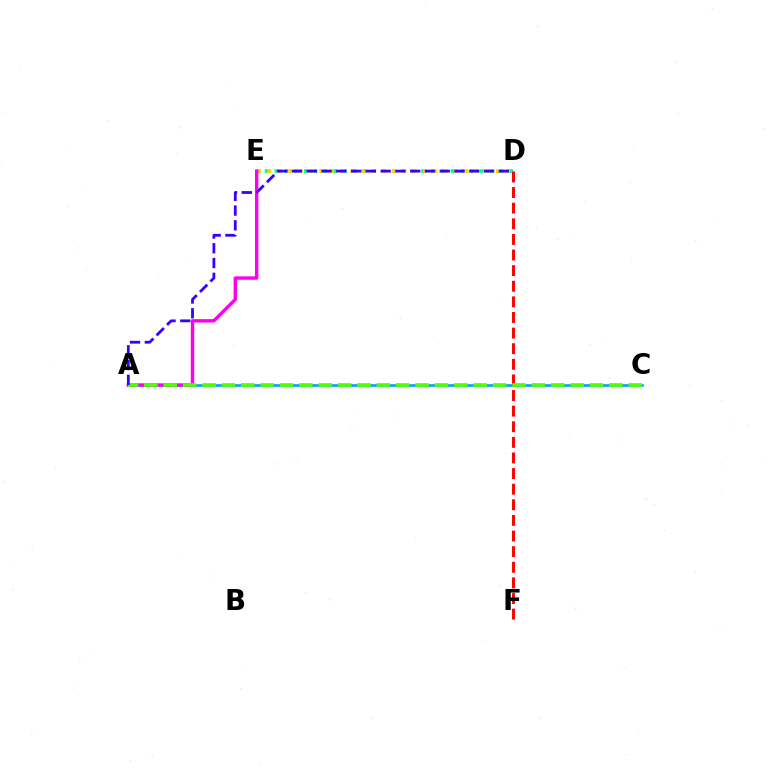{('D', 'E'): [{'color': '#00ff86', 'line_style': 'dotted', 'thickness': 2.66}, {'color': '#ffd500', 'line_style': 'dotted', 'thickness': 2.82}], ('A', 'C'): [{'color': '#009eff', 'line_style': 'solid', 'thickness': 1.87}, {'color': '#4fff00', 'line_style': 'dashed', 'thickness': 2.63}], ('D', 'F'): [{'color': '#ff0000', 'line_style': 'dashed', 'thickness': 2.12}], ('A', 'E'): [{'color': '#ff00ed', 'line_style': 'solid', 'thickness': 2.45}], ('A', 'D'): [{'color': '#3700ff', 'line_style': 'dashed', 'thickness': 2.01}]}